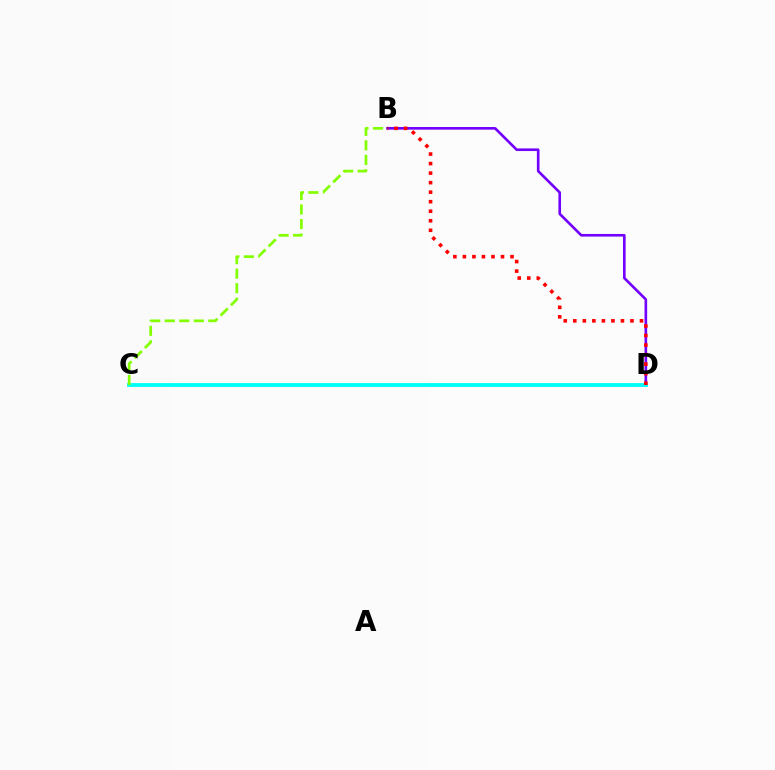{('B', 'D'): [{'color': '#7200ff', 'line_style': 'solid', 'thickness': 1.9}, {'color': '#ff0000', 'line_style': 'dotted', 'thickness': 2.59}], ('C', 'D'): [{'color': '#00fff6', 'line_style': 'solid', 'thickness': 2.74}], ('B', 'C'): [{'color': '#84ff00', 'line_style': 'dashed', 'thickness': 1.97}]}